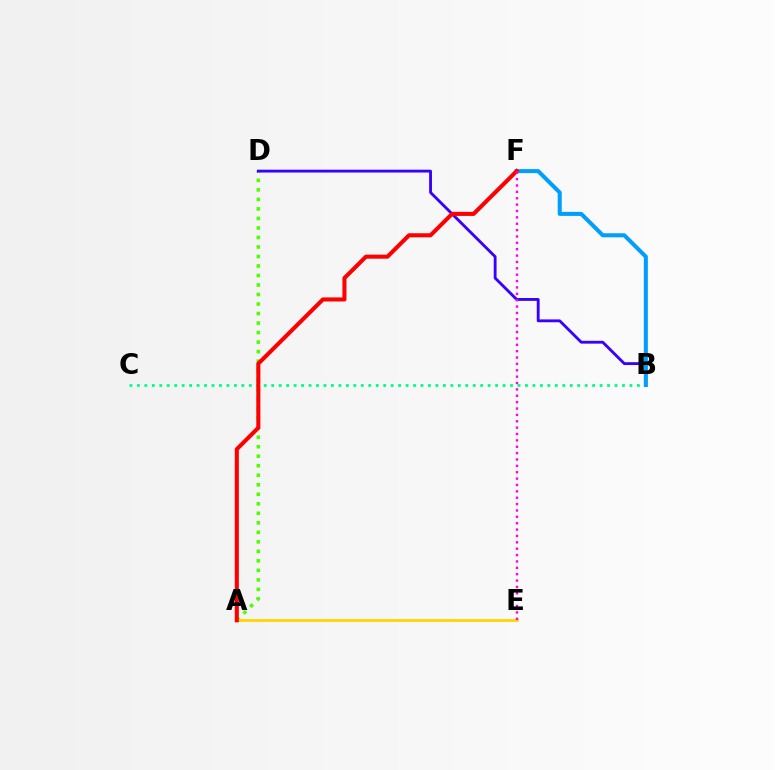{('A', 'D'): [{'color': '#4fff00', 'line_style': 'dotted', 'thickness': 2.58}], ('B', 'D'): [{'color': '#3700ff', 'line_style': 'solid', 'thickness': 2.05}], ('B', 'C'): [{'color': '#00ff86', 'line_style': 'dotted', 'thickness': 2.03}], ('A', 'E'): [{'color': '#ffd500', 'line_style': 'solid', 'thickness': 2.0}], ('B', 'F'): [{'color': '#009eff', 'line_style': 'solid', 'thickness': 2.9}], ('A', 'F'): [{'color': '#ff0000', 'line_style': 'solid', 'thickness': 2.93}], ('E', 'F'): [{'color': '#ff00ed', 'line_style': 'dotted', 'thickness': 1.73}]}